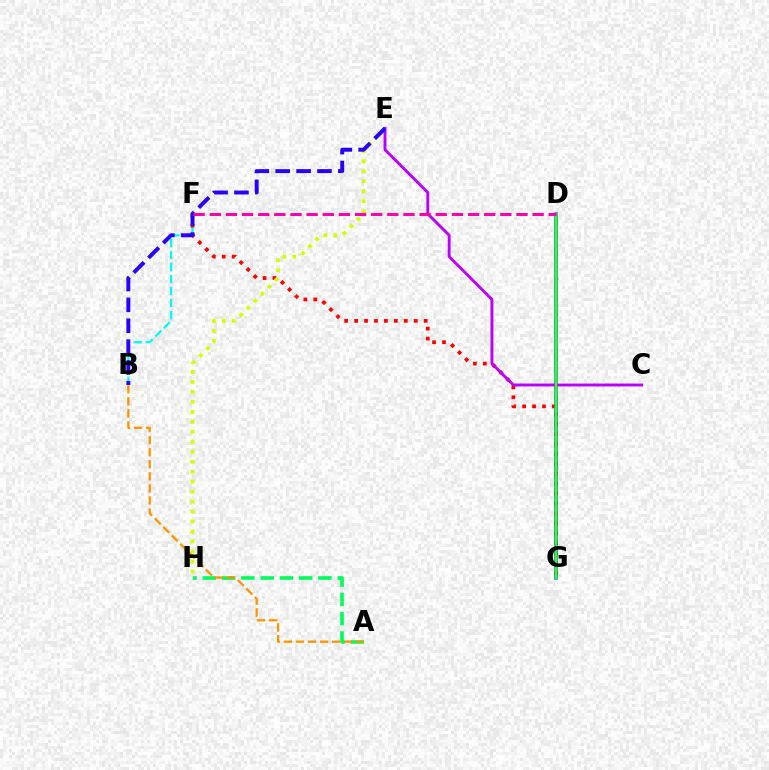{('B', 'F'): [{'color': '#00fff6', 'line_style': 'dashed', 'thickness': 1.63}], ('F', 'G'): [{'color': '#ff0000', 'line_style': 'dotted', 'thickness': 2.7}], ('A', 'H'): [{'color': '#00ff5c', 'line_style': 'dashed', 'thickness': 2.62}], ('D', 'G'): [{'color': '#0074ff', 'line_style': 'solid', 'thickness': 2.55}, {'color': '#3dff00', 'line_style': 'solid', 'thickness': 1.78}], ('E', 'H'): [{'color': '#d1ff00', 'line_style': 'dotted', 'thickness': 2.71}], ('C', 'E'): [{'color': '#b900ff', 'line_style': 'solid', 'thickness': 2.07}], ('B', 'E'): [{'color': '#2500ff', 'line_style': 'dashed', 'thickness': 2.84}], ('A', 'B'): [{'color': '#ff9400', 'line_style': 'dashed', 'thickness': 1.64}], ('D', 'F'): [{'color': '#ff00ac', 'line_style': 'dashed', 'thickness': 2.19}]}